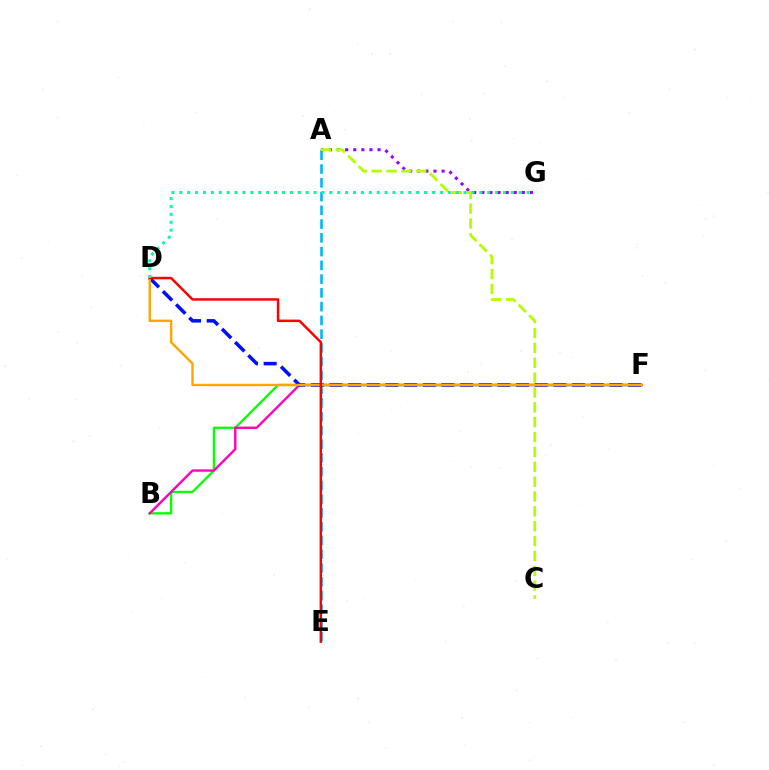{('A', 'E'): [{'color': '#00b5ff', 'line_style': 'dashed', 'thickness': 1.87}], ('B', 'F'): [{'color': '#08ff00', 'line_style': 'solid', 'thickness': 1.68}, {'color': '#ff00bd', 'line_style': 'solid', 'thickness': 1.71}], ('A', 'G'): [{'color': '#9b00ff', 'line_style': 'dotted', 'thickness': 2.2}], ('D', 'F'): [{'color': '#0010ff', 'line_style': 'dashed', 'thickness': 2.54}, {'color': '#ffa500', 'line_style': 'solid', 'thickness': 1.73}], ('A', 'C'): [{'color': '#b3ff00', 'line_style': 'dashed', 'thickness': 2.02}], ('D', 'E'): [{'color': '#ff0000', 'line_style': 'solid', 'thickness': 1.79}], ('D', 'G'): [{'color': '#00ff9d', 'line_style': 'dotted', 'thickness': 2.14}]}